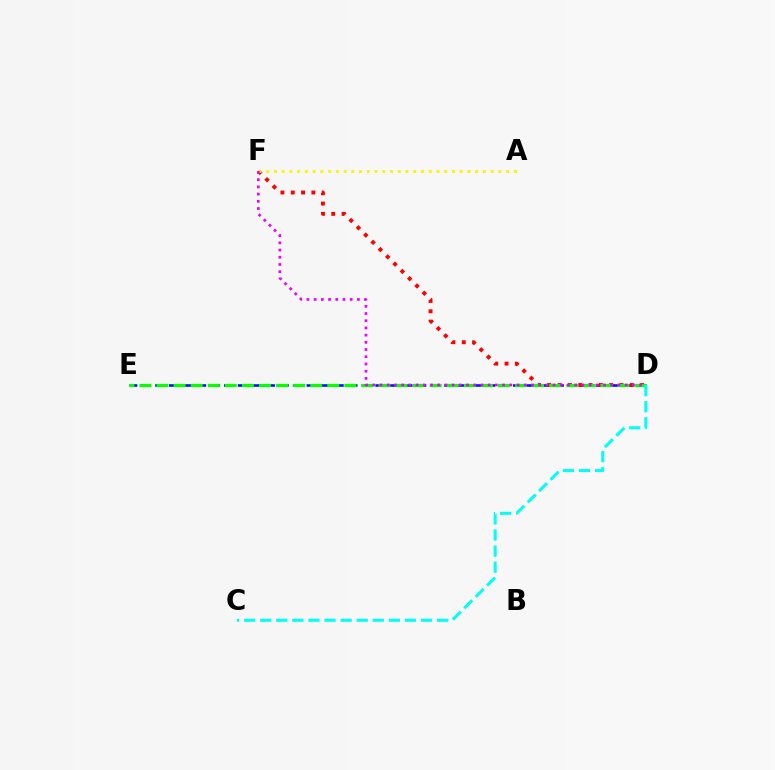{('D', 'E'): [{'color': '#0010ff', 'line_style': 'dashed', 'thickness': 1.87}, {'color': '#08ff00', 'line_style': 'dashed', 'thickness': 2.32}], ('D', 'F'): [{'color': '#ff0000', 'line_style': 'dotted', 'thickness': 2.8}, {'color': '#ee00ff', 'line_style': 'dotted', 'thickness': 1.96}], ('A', 'F'): [{'color': '#fcf500', 'line_style': 'dotted', 'thickness': 2.1}], ('C', 'D'): [{'color': '#00fff6', 'line_style': 'dashed', 'thickness': 2.19}]}